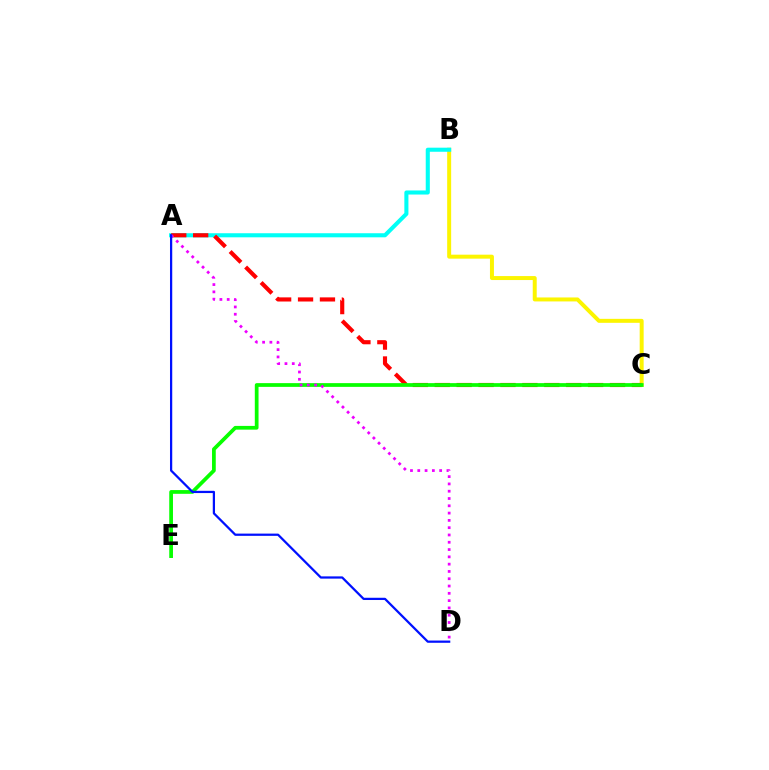{('B', 'C'): [{'color': '#fcf500', 'line_style': 'solid', 'thickness': 2.86}], ('A', 'B'): [{'color': '#00fff6', 'line_style': 'solid', 'thickness': 2.94}], ('A', 'C'): [{'color': '#ff0000', 'line_style': 'dashed', 'thickness': 2.98}], ('C', 'E'): [{'color': '#08ff00', 'line_style': 'solid', 'thickness': 2.69}], ('A', 'D'): [{'color': '#ee00ff', 'line_style': 'dotted', 'thickness': 1.98}, {'color': '#0010ff', 'line_style': 'solid', 'thickness': 1.61}]}